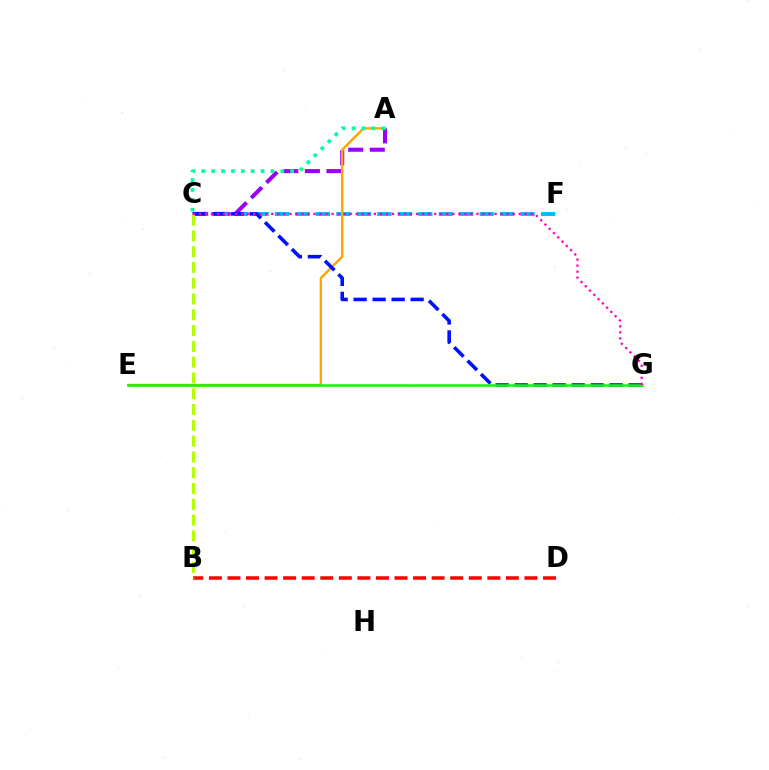{('A', 'C'): [{'color': '#9b00ff', 'line_style': 'dashed', 'thickness': 2.93}, {'color': '#00ff9d', 'line_style': 'dotted', 'thickness': 2.68}], ('B', 'D'): [{'color': '#ff0000', 'line_style': 'dashed', 'thickness': 2.52}], ('C', 'F'): [{'color': '#00b5ff', 'line_style': 'dashed', 'thickness': 2.78}], ('A', 'E'): [{'color': '#ffa500', 'line_style': 'solid', 'thickness': 1.74}], ('C', 'G'): [{'color': '#0010ff', 'line_style': 'dashed', 'thickness': 2.58}, {'color': '#ff00bd', 'line_style': 'dotted', 'thickness': 1.64}], ('B', 'C'): [{'color': '#b3ff00', 'line_style': 'dashed', 'thickness': 2.15}], ('E', 'G'): [{'color': '#08ff00', 'line_style': 'solid', 'thickness': 1.84}]}